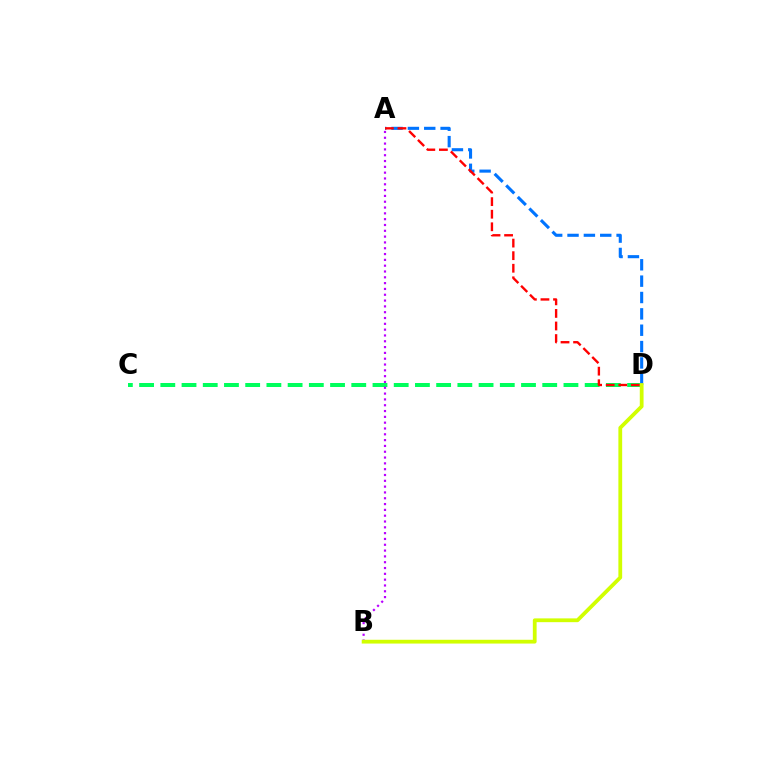{('C', 'D'): [{'color': '#00ff5c', 'line_style': 'dashed', 'thickness': 2.88}], ('A', 'D'): [{'color': '#0074ff', 'line_style': 'dashed', 'thickness': 2.22}, {'color': '#ff0000', 'line_style': 'dashed', 'thickness': 1.71}], ('A', 'B'): [{'color': '#b900ff', 'line_style': 'dotted', 'thickness': 1.58}], ('B', 'D'): [{'color': '#d1ff00', 'line_style': 'solid', 'thickness': 2.72}]}